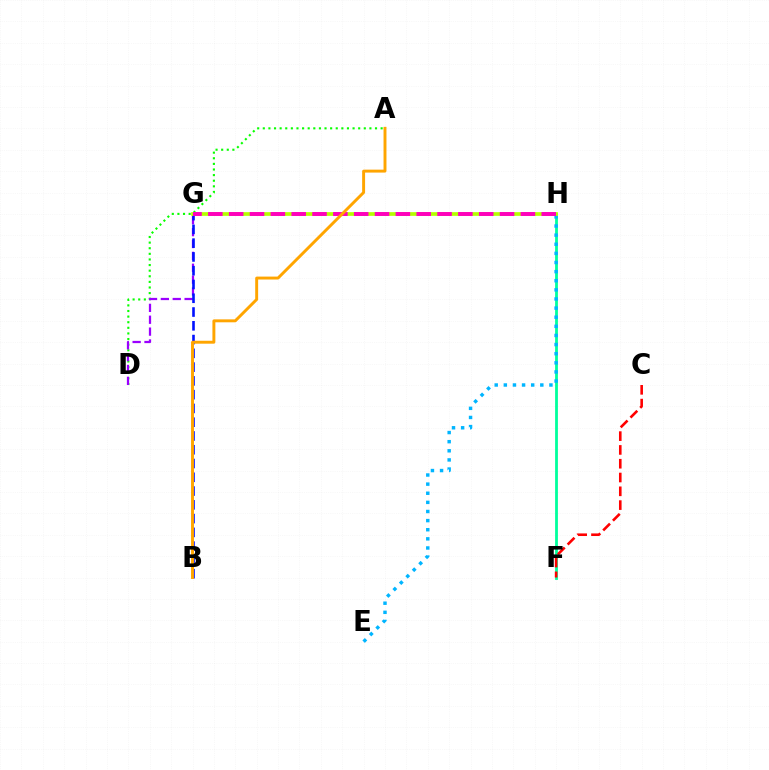{('F', 'H'): [{'color': '#00ff9d', 'line_style': 'solid', 'thickness': 2.01}], ('E', 'H'): [{'color': '#00b5ff', 'line_style': 'dotted', 'thickness': 2.48}], ('A', 'D'): [{'color': '#08ff00', 'line_style': 'dotted', 'thickness': 1.52}], ('D', 'G'): [{'color': '#9b00ff', 'line_style': 'dashed', 'thickness': 1.61}], ('C', 'F'): [{'color': '#ff0000', 'line_style': 'dashed', 'thickness': 1.87}], ('B', 'G'): [{'color': '#0010ff', 'line_style': 'dashed', 'thickness': 1.87}], ('G', 'H'): [{'color': '#b3ff00', 'line_style': 'solid', 'thickness': 2.67}, {'color': '#ff00bd', 'line_style': 'dashed', 'thickness': 2.83}], ('A', 'B'): [{'color': '#ffa500', 'line_style': 'solid', 'thickness': 2.11}]}